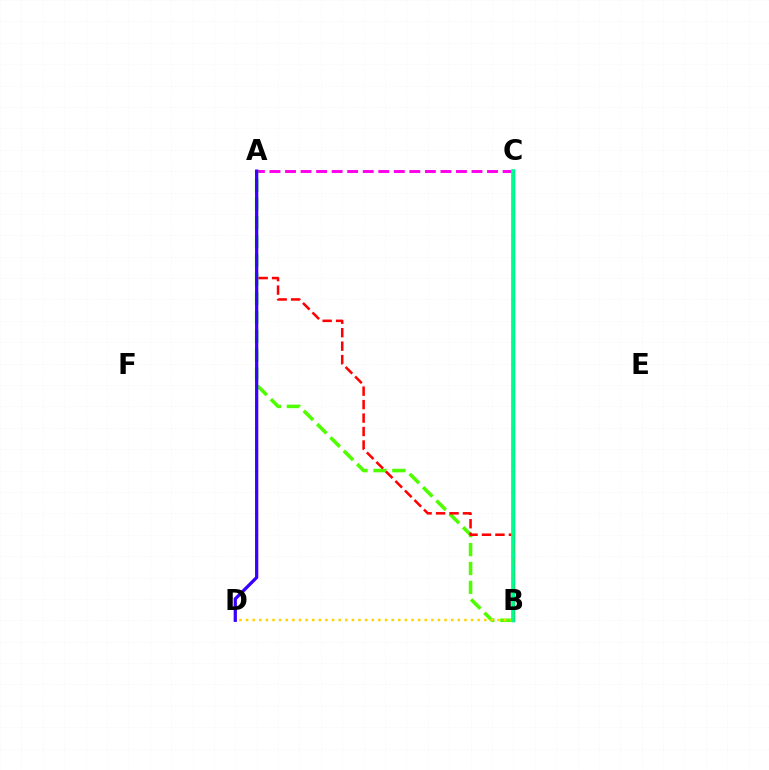{('A', 'C'): [{'color': '#ff00ed', 'line_style': 'dashed', 'thickness': 2.11}], ('B', 'C'): [{'color': '#009eff', 'line_style': 'solid', 'thickness': 2.51}, {'color': '#00ff86', 'line_style': 'solid', 'thickness': 2.61}], ('A', 'B'): [{'color': '#4fff00', 'line_style': 'dashed', 'thickness': 2.56}, {'color': '#ff0000', 'line_style': 'dashed', 'thickness': 1.83}], ('B', 'D'): [{'color': '#ffd500', 'line_style': 'dotted', 'thickness': 1.8}], ('A', 'D'): [{'color': '#3700ff', 'line_style': 'solid', 'thickness': 2.34}]}